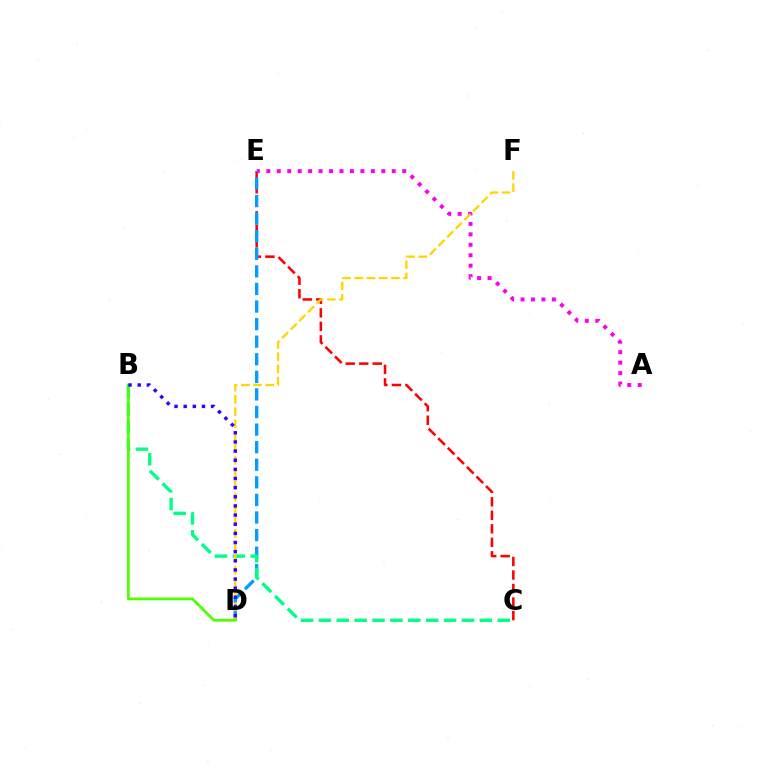{('C', 'E'): [{'color': '#ff0000', 'line_style': 'dashed', 'thickness': 1.84}], ('A', 'E'): [{'color': '#ff00ed', 'line_style': 'dotted', 'thickness': 2.84}], ('D', 'E'): [{'color': '#009eff', 'line_style': 'dashed', 'thickness': 2.39}], ('B', 'C'): [{'color': '#00ff86', 'line_style': 'dashed', 'thickness': 2.43}], ('D', 'F'): [{'color': '#ffd500', 'line_style': 'dashed', 'thickness': 1.66}], ('B', 'D'): [{'color': '#4fff00', 'line_style': 'solid', 'thickness': 1.97}, {'color': '#3700ff', 'line_style': 'dotted', 'thickness': 2.48}]}